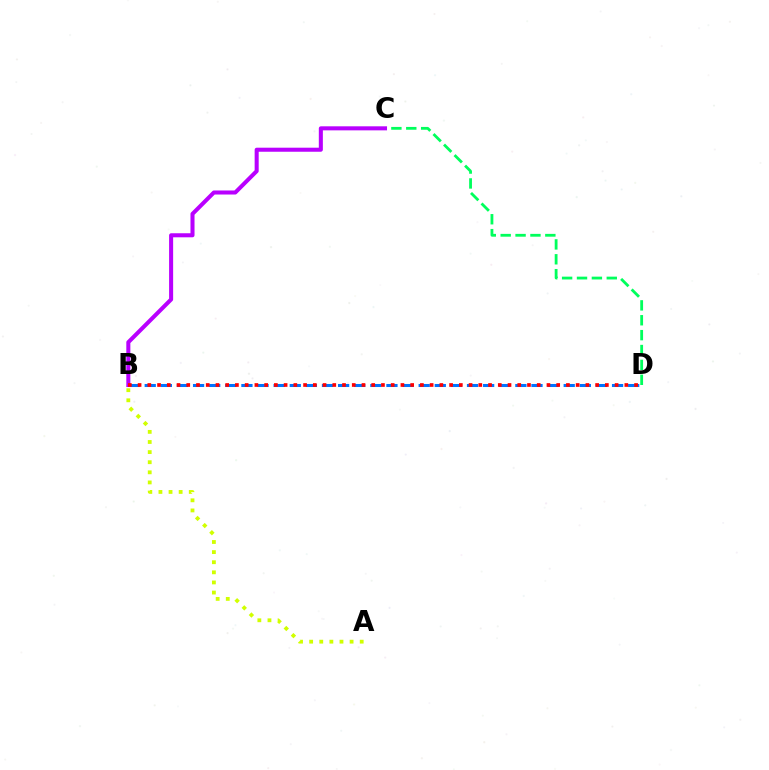{('B', 'D'): [{'color': '#0074ff', 'line_style': 'dashed', 'thickness': 2.19}, {'color': '#ff0000', 'line_style': 'dotted', 'thickness': 2.65}], ('C', 'D'): [{'color': '#00ff5c', 'line_style': 'dashed', 'thickness': 2.02}], ('A', 'B'): [{'color': '#d1ff00', 'line_style': 'dotted', 'thickness': 2.75}], ('B', 'C'): [{'color': '#b900ff', 'line_style': 'solid', 'thickness': 2.91}]}